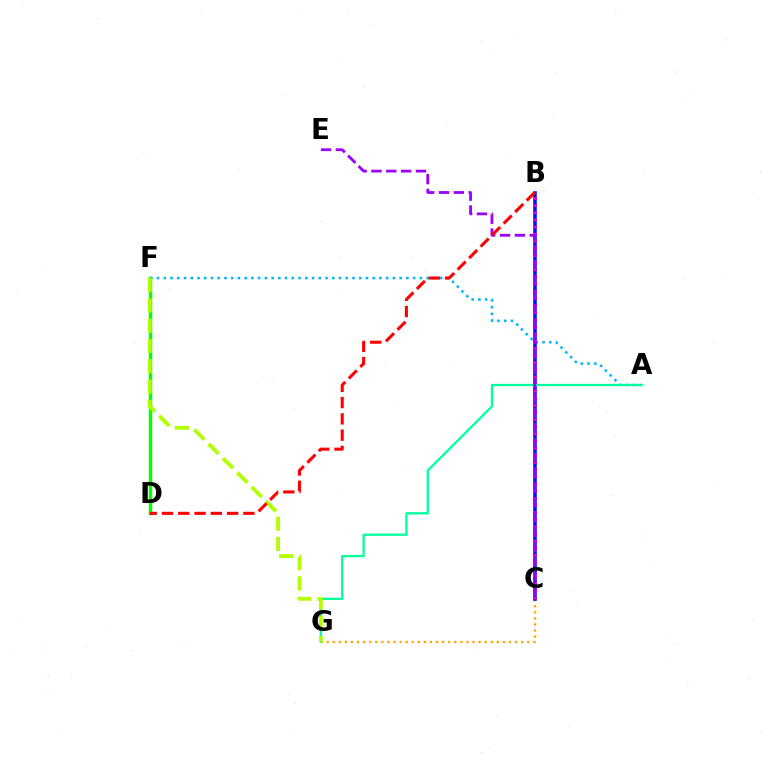{('A', 'F'): [{'color': '#00b5ff', 'line_style': 'dotted', 'thickness': 1.83}], ('D', 'F'): [{'color': '#08ff00', 'line_style': 'solid', 'thickness': 2.49}], ('C', 'G'): [{'color': '#ffa500', 'line_style': 'dotted', 'thickness': 1.65}], ('B', 'C'): [{'color': '#0010ff', 'line_style': 'solid', 'thickness': 2.57}, {'color': '#ff00bd', 'line_style': 'dotted', 'thickness': 1.94}], ('A', 'G'): [{'color': '#00ff9d', 'line_style': 'solid', 'thickness': 1.63}], ('F', 'G'): [{'color': '#b3ff00', 'line_style': 'dashed', 'thickness': 2.76}], ('C', 'E'): [{'color': '#9b00ff', 'line_style': 'dashed', 'thickness': 2.01}], ('B', 'D'): [{'color': '#ff0000', 'line_style': 'dashed', 'thickness': 2.21}]}